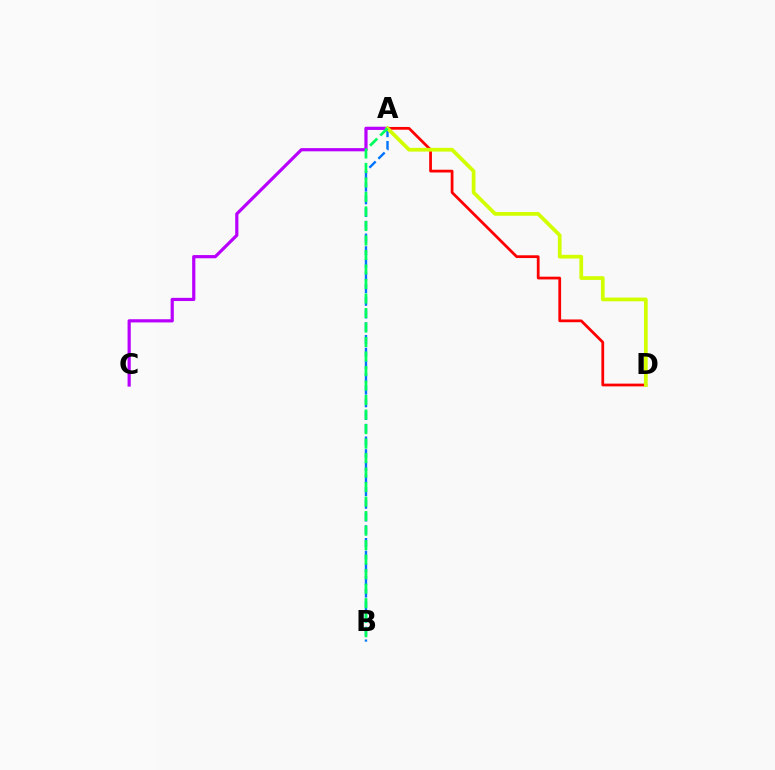{('A', 'D'): [{'color': '#ff0000', 'line_style': 'solid', 'thickness': 1.98}, {'color': '#d1ff00', 'line_style': 'solid', 'thickness': 2.68}], ('A', 'B'): [{'color': '#0074ff', 'line_style': 'dashed', 'thickness': 1.72}, {'color': '#00ff5c', 'line_style': 'dashed', 'thickness': 1.97}], ('A', 'C'): [{'color': '#b900ff', 'line_style': 'solid', 'thickness': 2.3}]}